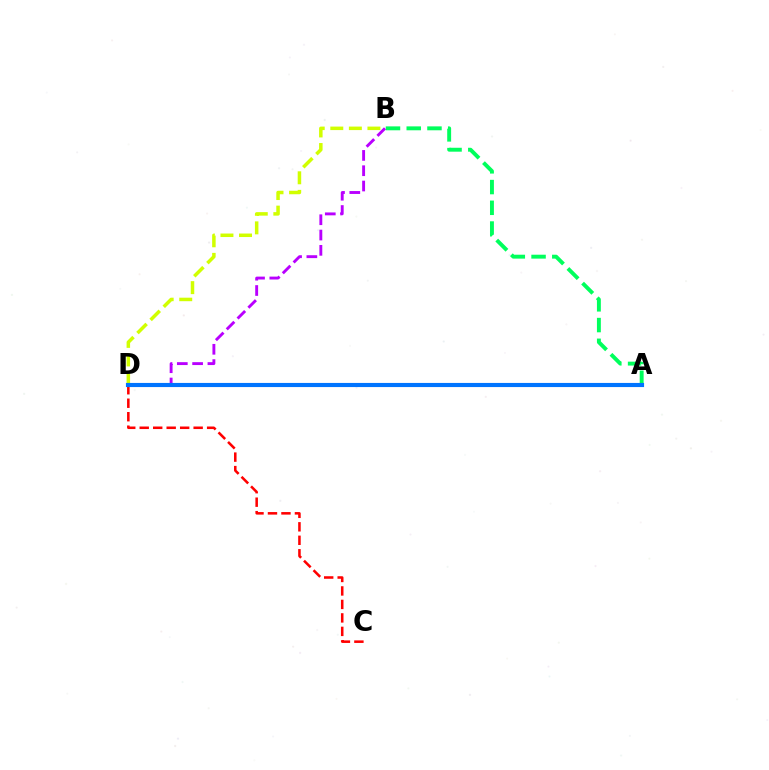{('A', 'B'): [{'color': '#00ff5c', 'line_style': 'dashed', 'thickness': 2.82}], ('B', 'D'): [{'color': '#d1ff00', 'line_style': 'dashed', 'thickness': 2.52}, {'color': '#b900ff', 'line_style': 'dashed', 'thickness': 2.08}], ('C', 'D'): [{'color': '#ff0000', 'line_style': 'dashed', 'thickness': 1.83}], ('A', 'D'): [{'color': '#0074ff', 'line_style': 'solid', 'thickness': 2.98}]}